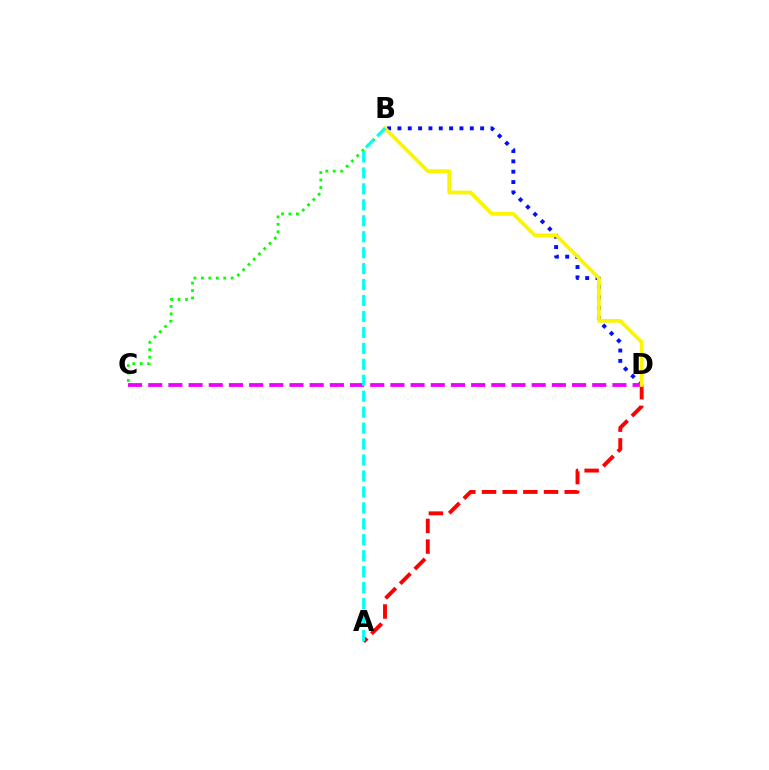{('B', 'D'): [{'color': '#0010ff', 'line_style': 'dotted', 'thickness': 2.81}, {'color': '#fcf500', 'line_style': 'solid', 'thickness': 2.69}], ('C', 'D'): [{'color': '#ee00ff', 'line_style': 'dashed', 'thickness': 2.74}], ('A', 'D'): [{'color': '#ff0000', 'line_style': 'dashed', 'thickness': 2.81}], ('B', 'C'): [{'color': '#08ff00', 'line_style': 'dotted', 'thickness': 2.02}], ('A', 'B'): [{'color': '#00fff6', 'line_style': 'dashed', 'thickness': 2.17}]}